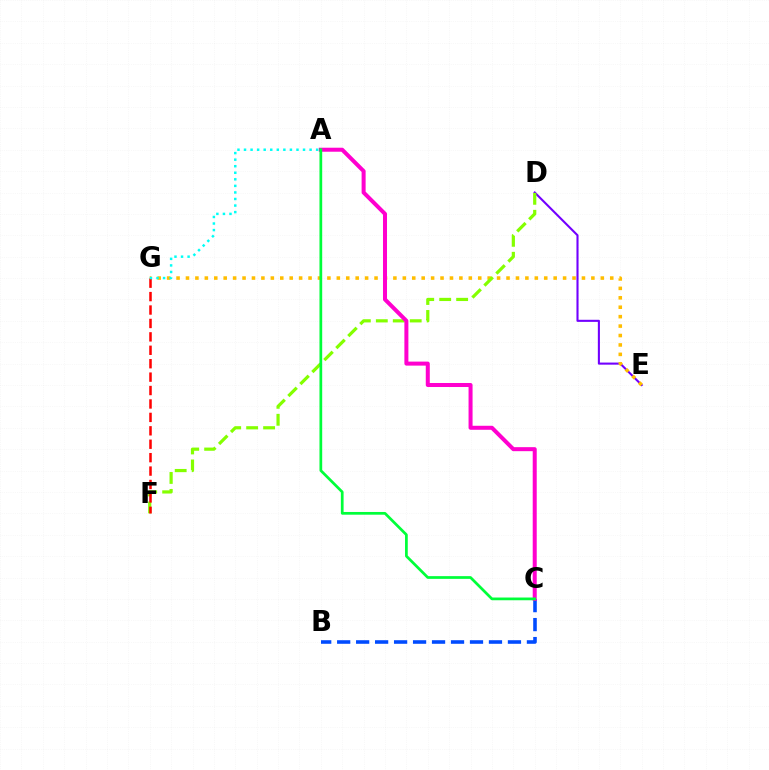{('B', 'C'): [{'color': '#004bff', 'line_style': 'dashed', 'thickness': 2.58}], ('D', 'E'): [{'color': '#7200ff', 'line_style': 'solid', 'thickness': 1.51}], ('E', 'G'): [{'color': '#ffbd00', 'line_style': 'dotted', 'thickness': 2.56}], ('D', 'F'): [{'color': '#84ff00', 'line_style': 'dashed', 'thickness': 2.3}], ('F', 'G'): [{'color': '#ff0000', 'line_style': 'dashed', 'thickness': 1.82}], ('A', 'C'): [{'color': '#ff00cf', 'line_style': 'solid', 'thickness': 2.89}, {'color': '#00ff39', 'line_style': 'solid', 'thickness': 1.96}], ('A', 'G'): [{'color': '#00fff6', 'line_style': 'dotted', 'thickness': 1.78}]}